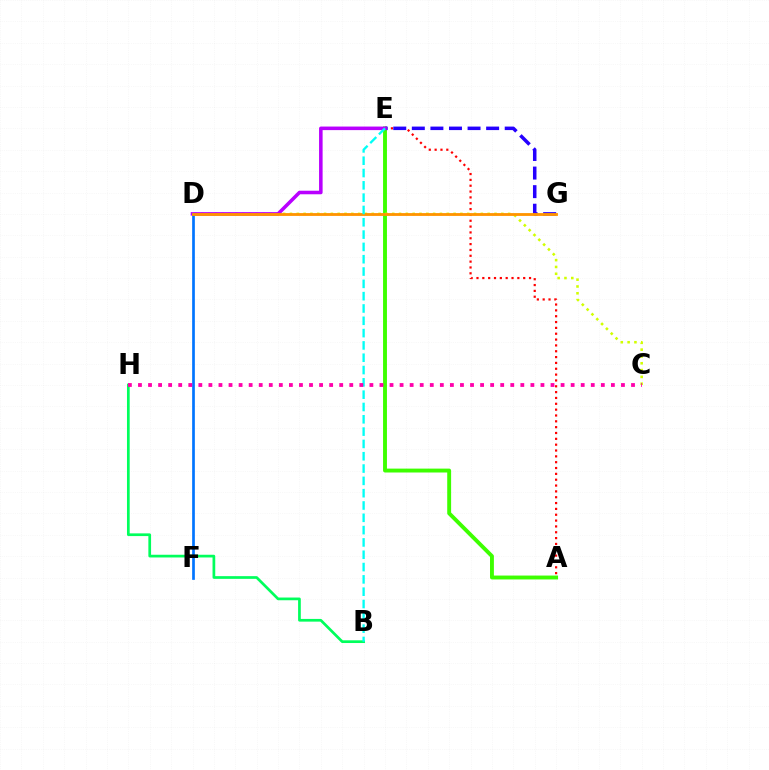{('A', 'E'): [{'color': '#3dff00', 'line_style': 'solid', 'thickness': 2.8}, {'color': '#ff0000', 'line_style': 'dotted', 'thickness': 1.59}], ('B', 'H'): [{'color': '#00ff5c', 'line_style': 'solid', 'thickness': 1.95}], ('C', 'D'): [{'color': '#d1ff00', 'line_style': 'dotted', 'thickness': 1.85}], ('E', 'G'): [{'color': '#2500ff', 'line_style': 'dashed', 'thickness': 2.52}], ('D', 'E'): [{'color': '#b900ff', 'line_style': 'solid', 'thickness': 2.56}], ('D', 'F'): [{'color': '#0074ff', 'line_style': 'solid', 'thickness': 1.94}], ('D', 'G'): [{'color': '#ff9400', 'line_style': 'solid', 'thickness': 2.04}], ('B', 'E'): [{'color': '#00fff6', 'line_style': 'dashed', 'thickness': 1.67}], ('C', 'H'): [{'color': '#ff00ac', 'line_style': 'dotted', 'thickness': 2.73}]}